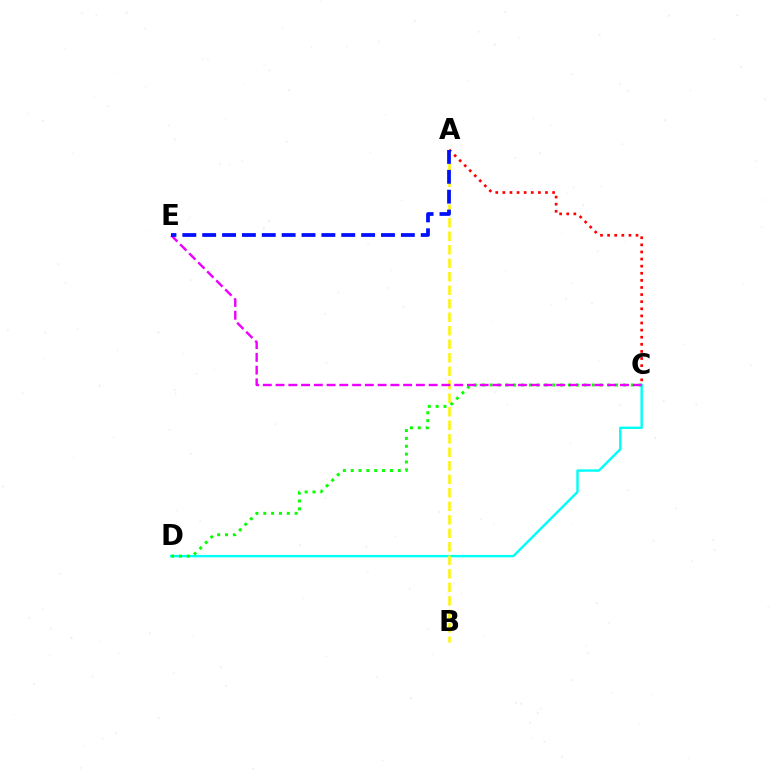{('C', 'D'): [{'color': '#00fff6', 'line_style': 'solid', 'thickness': 1.73}, {'color': '#08ff00', 'line_style': 'dotted', 'thickness': 2.13}], ('A', 'B'): [{'color': '#fcf500', 'line_style': 'dashed', 'thickness': 1.83}], ('A', 'C'): [{'color': '#ff0000', 'line_style': 'dotted', 'thickness': 1.93}], ('C', 'E'): [{'color': '#ee00ff', 'line_style': 'dashed', 'thickness': 1.73}], ('A', 'E'): [{'color': '#0010ff', 'line_style': 'dashed', 'thickness': 2.7}]}